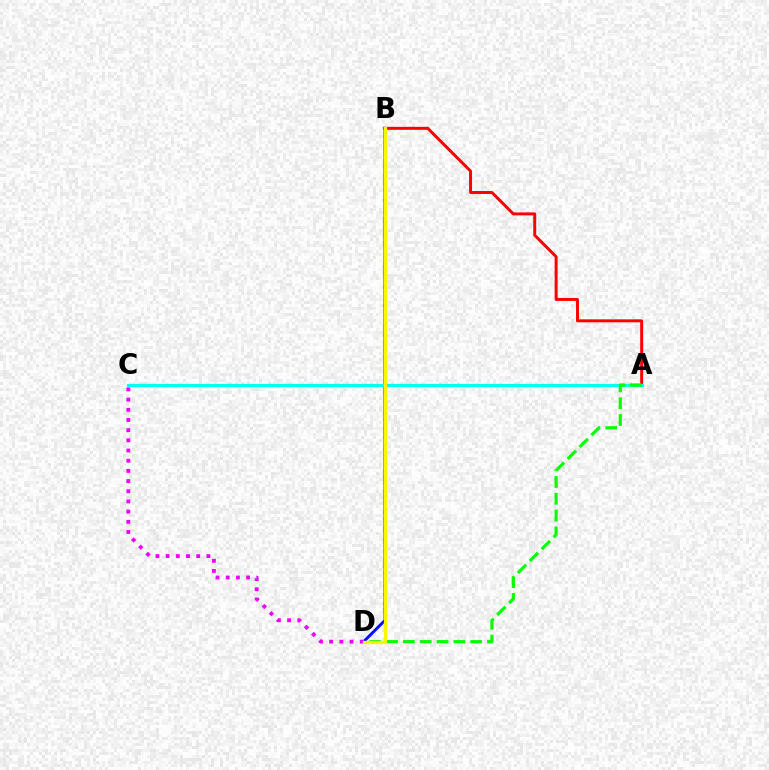{('A', 'B'): [{'color': '#ff0000', 'line_style': 'solid', 'thickness': 2.13}], ('B', 'D'): [{'color': '#0010ff', 'line_style': 'solid', 'thickness': 2.1}, {'color': '#fcf500', 'line_style': 'solid', 'thickness': 2.36}], ('A', 'C'): [{'color': '#00fff6', 'line_style': 'solid', 'thickness': 2.31}], ('C', 'D'): [{'color': '#ee00ff', 'line_style': 'dotted', 'thickness': 2.77}], ('A', 'D'): [{'color': '#08ff00', 'line_style': 'dashed', 'thickness': 2.29}]}